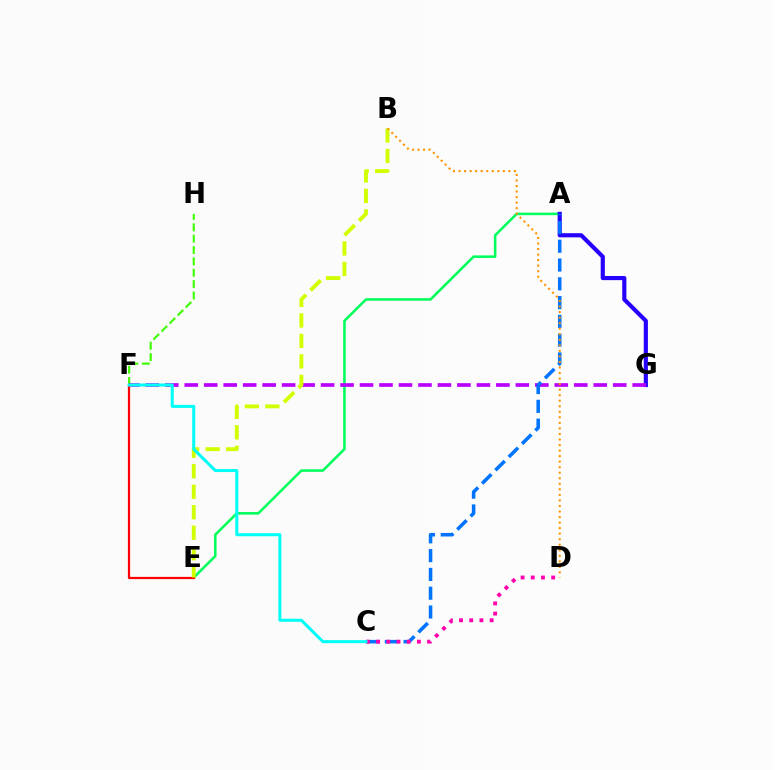{('F', 'H'): [{'color': '#3dff00', 'line_style': 'dashed', 'thickness': 1.54}], ('A', 'E'): [{'color': '#00ff5c', 'line_style': 'solid', 'thickness': 1.85}], ('E', 'F'): [{'color': '#ff0000', 'line_style': 'solid', 'thickness': 1.6}], ('A', 'G'): [{'color': '#2500ff', 'line_style': 'solid', 'thickness': 2.99}], ('F', 'G'): [{'color': '#b900ff', 'line_style': 'dashed', 'thickness': 2.65}], ('B', 'E'): [{'color': '#d1ff00', 'line_style': 'dashed', 'thickness': 2.78}], ('A', 'C'): [{'color': '#0074ff', 'line_style': 'dashed', 'thickness': 2.55}], ('B', 'D'): [{'color': '#ff9400', 'line_style': 'dotted', 'thickness': 1.51}], ('C', 'D'): [{'color': '#ff00ac', 'line_style': 'dotted', 'thickness': 2.77}], ('C', 'F'): [{'color': '#00fff6', 'line_style': 'solid', 'thickness': 2.18}]}